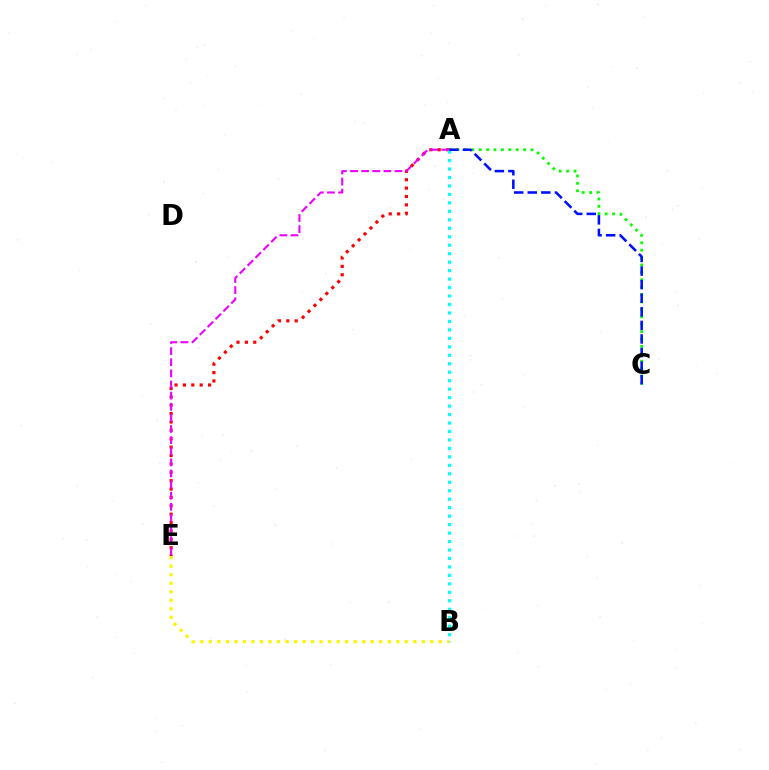{('A', 'E'): [{'color': '#ff0000', 'line_style': 'dotted', 'thickness': 2.28}, {'color': '#ee00ff', 'line_style': 'dashed', 'thickness': 1.51}], ('A', 'C'): [{'color': '#08ff00', 'line_style': 'dotted', 'thickness': 2.01}, {'color': '#0010ff', 'line_style': 'dashed', 'thickness': 1.84}], ('A', 'B'): [{'color': '#00fff6', 'line_style': 'dotted', 'thickness': 2.3}], ('B', 'E'): [{'color': '#fcf500', 'line_style': 'dotted', 'thickness': 2.31}]}